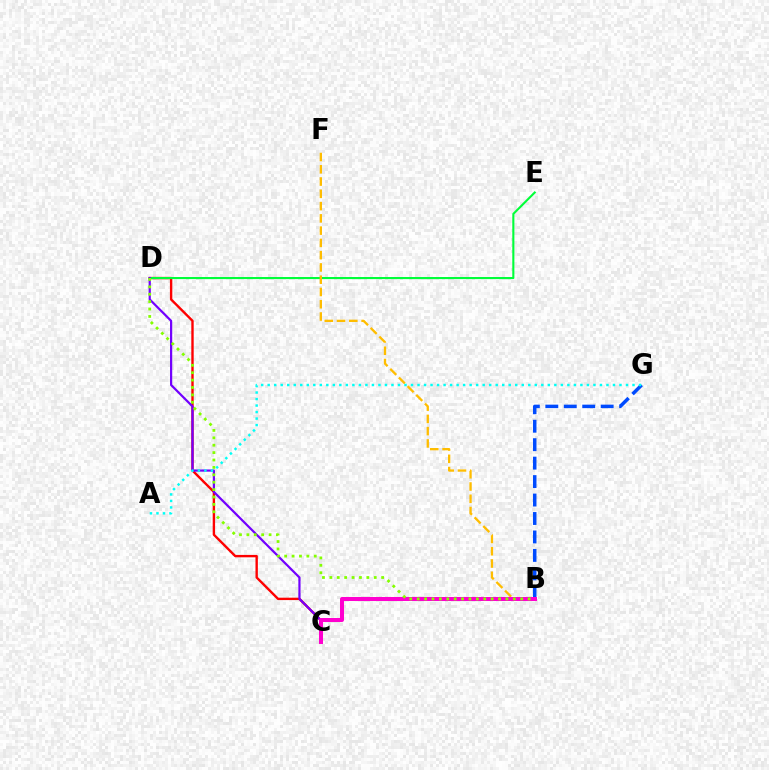{('C', 'D'): [{'color': '#ff0000', 'line_style': 'solid', 'thickness': 1.72}, {'color': '#7200ff', 'line_style': 'solid', 'thickness': 1.59}], ('D', 'E'): [{'color': '#00ff39', 'line_style': 'solid', 'thickness': 1.51}], ('B', 'G'): [{'color': '#004bff', 'line_style': 'dashed', 'thickness': 2.51}], ('B', 'F'): [{'color': '#ffbd00', 'line_style': 'dashed', 'thickness': 1.67}], ('B', 'C'): [{'color': '#ff00cf', 'line_style': 'solid', 'thickness': 2.89}], ('B', 'D'): [{'color': '#84ff00', 'line_style': 'dotted', 'thickness': 2.01}], ('A', 'G'): [{'color': '#00fff6', 'line_style': 'dotted', 'thickness': 1.77}]}